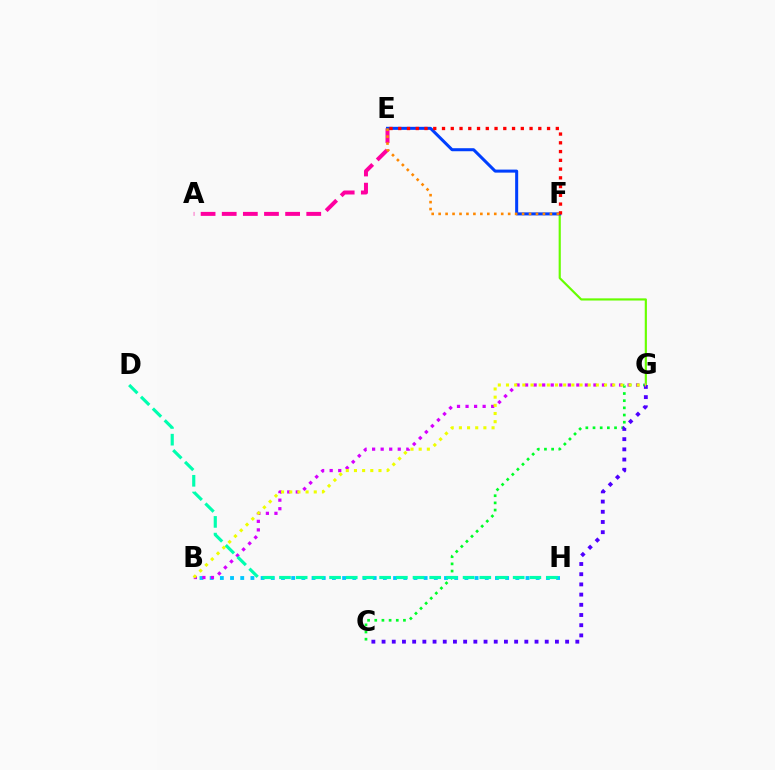{('A', 'E'): [{'color': '#ff00a0', 'line_style': 'dashed', 'thickness': 2.87}], ('C', 'G'): [{'color': '#00ff27', 'line_style': 'dotted', 'thickness': 1.95}, {'color': '#4f00ff', 'line_style': 'dotted', 'thickness': 2.77}], ('F', 'G'): [{'color': '#66ff00', 'line_style': 'solid', 'thickness': 1.56}], ('B', 'H'): [{'color': '#00c7ff', 'line_style': 'dotted', 'thickness': 2.77}], ('E', 'F'): [{'color': '#003fff', 'line_style': 'solid', 'thickness': 2.18}, {'color': '#ff0000', 'line_style': 'dotted', 'thickness': 2.38}, {'color': '#ff8800', 'line_style': 'dotted', 'thickness': 1.89}], ('B', 'G'): [{'color': '#d600ff', 'line_style': 'dotted', 'thickness': 2.32}, {'color': '#eeff00', 'line_style': 'dotted', 'thickness': 2.22}], ('D', 'H'): [{'color': '#00ffaf', 'line_style': 'dashed', 'thickness': 2.27}]}